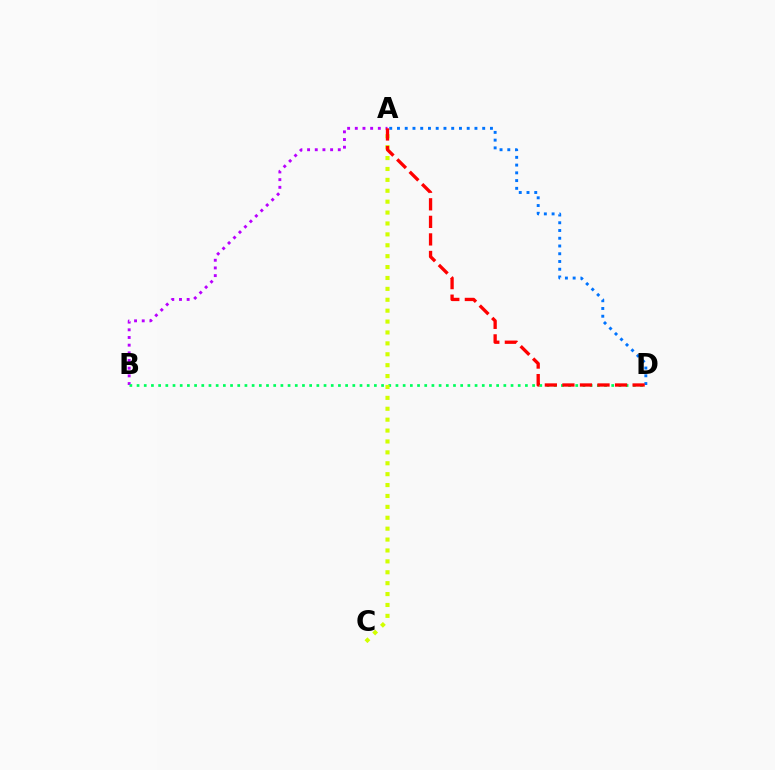{('A', 'B'): [{'color': '#b900ff', 'line_style': 'dotted', 'thickness': 2.09}], ('B', 'D'): [{'color': '#00ff5c', 'line_style': 'dotted', 'thickness': 1.95}], ('A', 'D'): [{'color': '#0074ff', 'line_style': 'dotted', 'thickness': 2.11}, {'color': '#ff0000', 'line_style': 'dashed', 'thickness': 2.38}], ('A', 'C'): [{'color': '#d1ff00', 'line_style': 'dotted', 'thickness': 2.96}]}